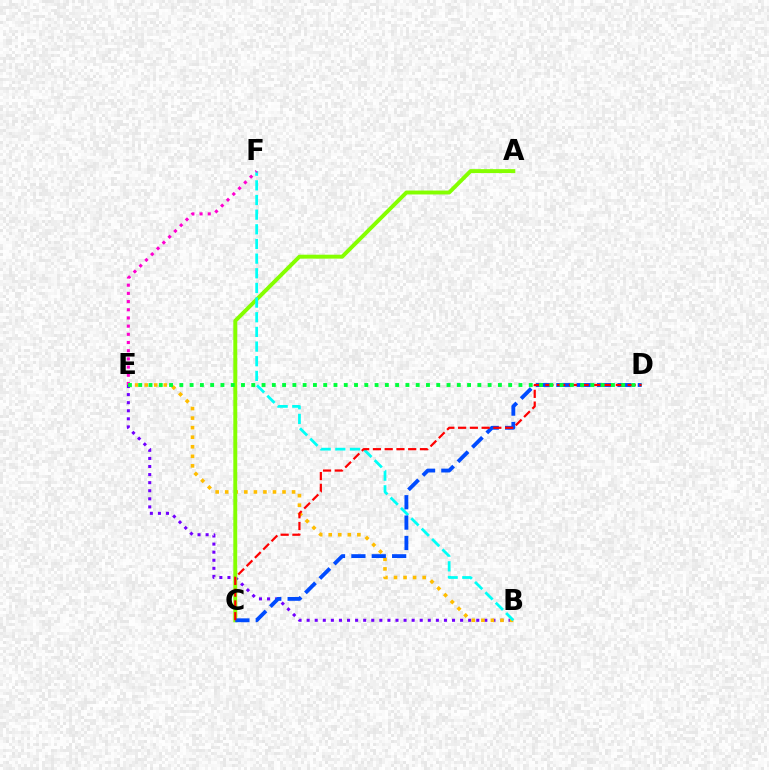{('B', 'E'): [{'color': '#7200ff', 'line_style': 'dotted', 'thickness': 2.19}, {'color': '#ffbd00', 'line_style': 'dotted', 'thickness': 2.6}], ('A', 'C'): [{'color': '#84ff00', 'line_style': 'solid', 'thickness': 2.83}], ('B', 'F'): [{'color': '#00fff6', 'line_style': 'dashed', 'thickness': 1.99}], ('C', 'D'): [{'color': '#004bff', 'line_style': 'dashed', 'thickness': 2.77}, {'color': '#ff0000', 'line_style': 'dashed', 'thickness': 1.6}], ('E', 'F'): [{'color': '#ff00cf', 'line_style': 'dotted', 'thickness': 2.22}], ('D', 'E'): [{'color': '#00ff39', 'line_style': 'dotted', 'thickness': 2.79}]}